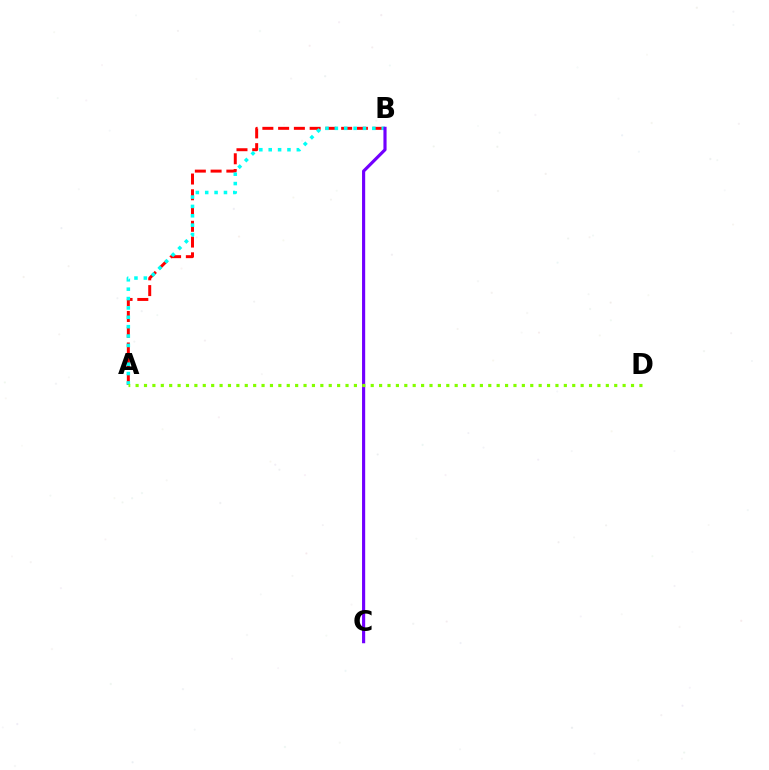{('A', 'B'): [{'color': '#ff0000', 'line_style': 'dashed', 'thickness': 2.14}, {'color': '#00fff6', 'line_style': 'dotted', 'thickness': 2.55}], ('B', 'C'): [{'color': '#7200ff', 'line_style': 'solid', 'thickness': 2.27}], ('A', 'D'): [{'color': '#84ff00', 'line_style': 'dotted', 'thickness': 2.28}]}